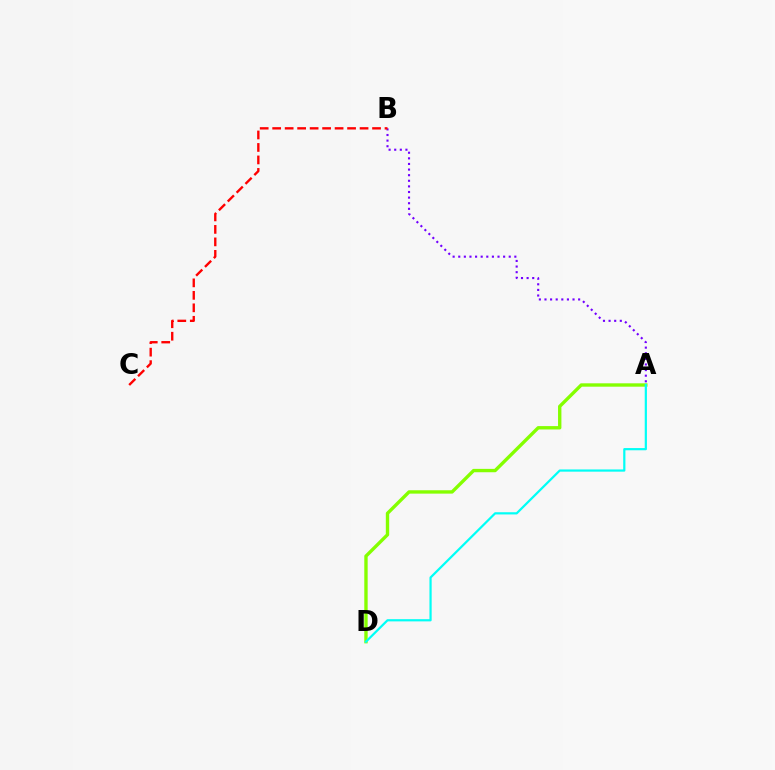{('A', 'B'): [{'color': '#7200ff', 'line_style': 'dotted', 'thickness': 1.52}], ('A', 'D'): [{'color': '#84ff00', 'line_style': 'solid', 'thickness': 2.42}, {'color': '#00fff6', 'line_style': 'solid', 'thickness': 1.59}], ('B', 'C'): [{'color': '#ff0000', 'line_style': 'dashed', 'thickness': 1.7}]}